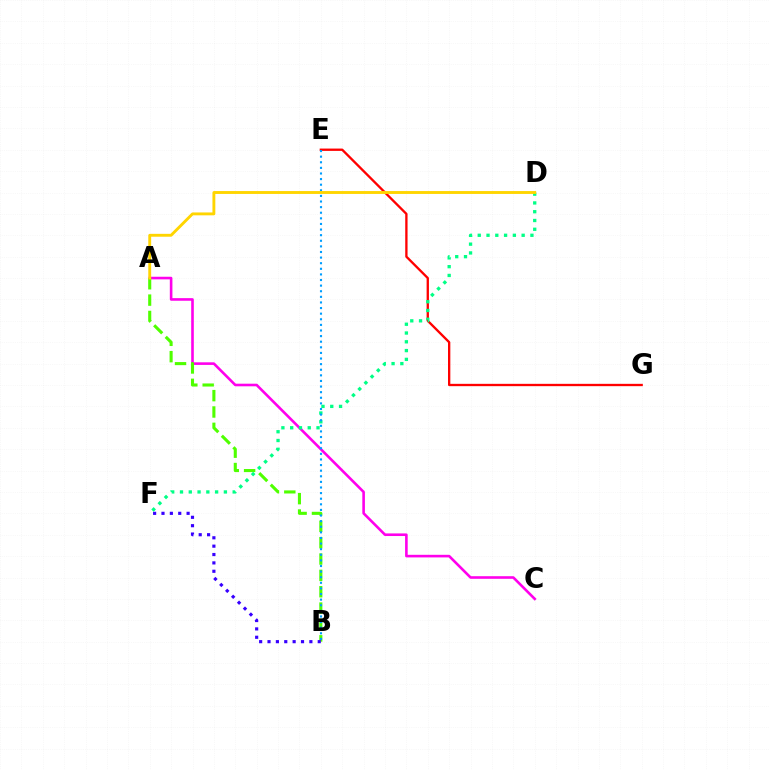{('E', 'G'): [{'color': '#ff0000', 'line_style': 'solid', 'thickness': 1.67}], ('A', 'C'): [{'color': '#ff00ed', 'line_style': 'solid', 'thickness': 1.88}], ('A', 'B'): [{'color': '#4fff00', 'line_style': 'dashed', 'thickness': 2.22}], ('B', 'F'): [{'color': '#3700ff', 'line_style': 'dotted', 'thickness': 2.27}], ('D', 'F'): [{'color': '#00ff86', 'line_style': 'dotted', 'thickness': 2.39}], ('B', 'E'): [{'color': '#009eff', 'line_style': 'dotted', 'thickness': 1.52}], ('A', 'D'): [{'color': '#ffd500', 'line_style': 'solid', 'thickness': 2.07}]}